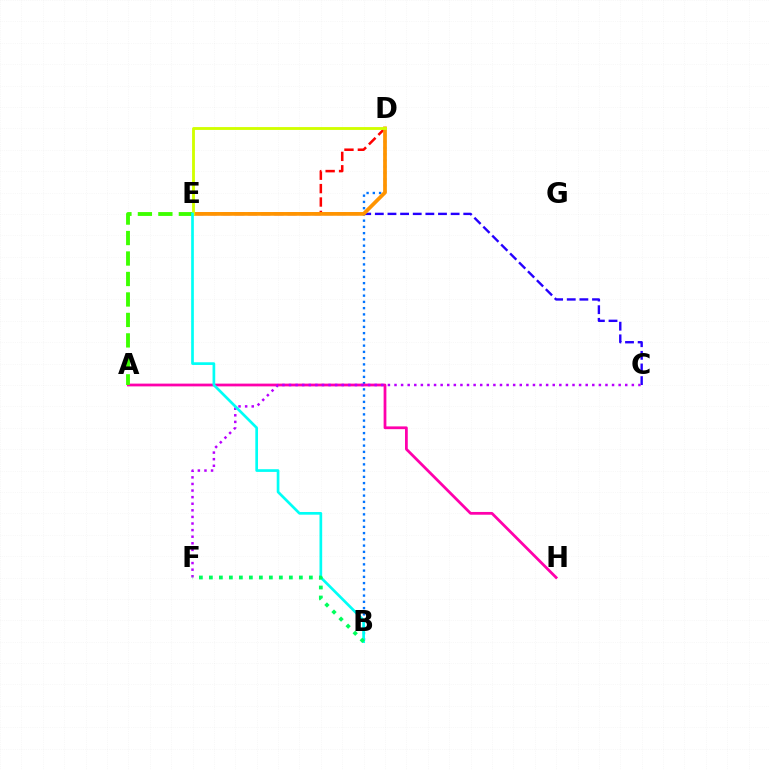{('B', 'D'): [{'color': '#0074ff', 'line_style': 'dotted', 'thickness': 1.7}], ('C', 'E'): [{'color': '#2500ff', 'line_style': 'dashed', 'thickness': 1.72}], ('D', 'E'): [{'color': '#ff0000', 'line_style': 'dashed', 'thickness': 1.82}, {'color': '#ff9400', 'line_style': 'solid', 'thickness': 2.69}, {'color': '#d1ff00', 'line_style': 'solid', 'thickness': 2.05}], ('A', 'H'): [{'color': '#ff00ac', 'line_style': 'solid', 'thickness': 1.99}], ('C', 'F'): [{'color': '#b900ff', 'line_style': 'dotted', 'thickness': 1.79}], ('A', 'E'): [{'color': '#3dff00', 'line_style': 'dashed', 'thickness': 2.78}], ('B', 'E'): [{'color': '#00fff6', 'line_style': 'solid', 'thickness': 1.94}], ('B', 'F'): [{'color': '#00ff5c', 'line_style': 'dotted', 'thickness': 2.72}]}